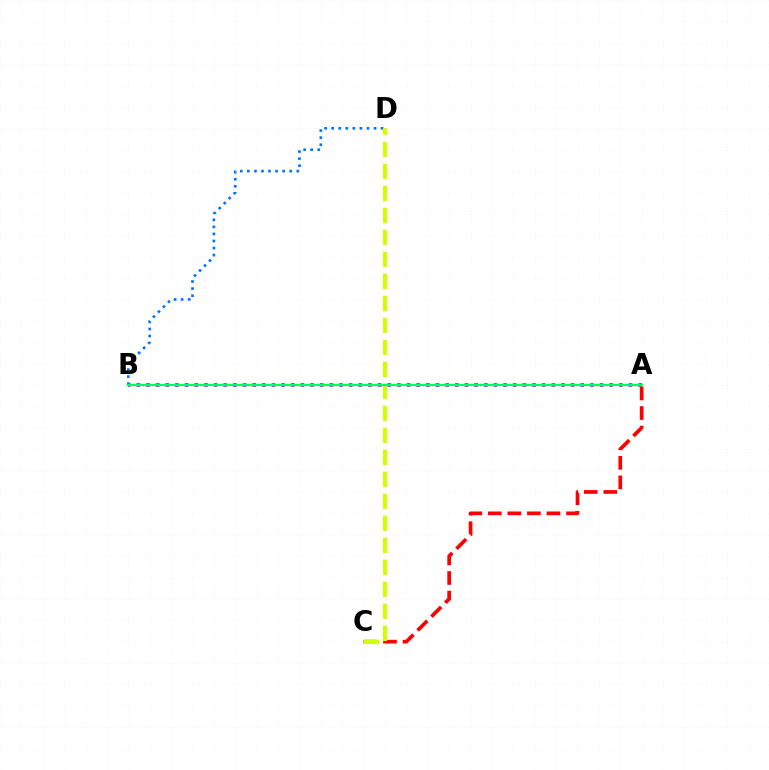{('A', 'B'): [{'color': '#b900ff', 'line_style': 'dotted', 'thickness': 2.62}, {'color': '#00ff5c', 'line_style': 'solid', 'thickness': 1.7}], ('A', 'C'): [{'color': '#ff0000', 'line_style': 'dashed', 'thickness': 2.66}], ('B', 'D'): [{'color': '#0074ff', 'line_style': 'dotted', 'thickness': 1.92}], ('C', 'D'): [{'color': '#d1ff00', 'line_style': 'dashed', 'thickness': 2.99}]}